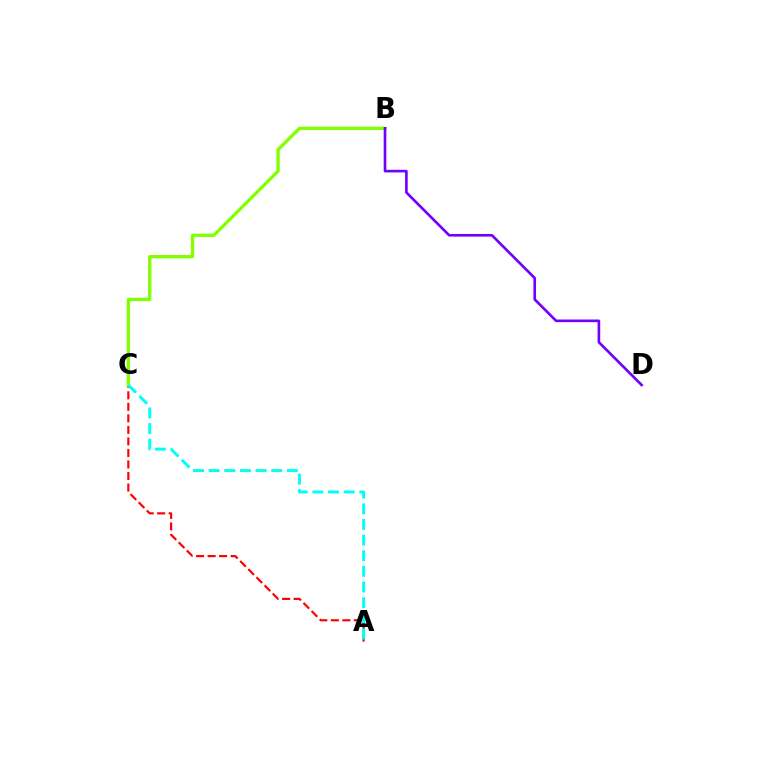{('A', 'C'): [{'color': '#ff0000', 'line_style': 'dashed', 'thickness': 1.57}, {'color': '#00fff6', 'line_style': 'dashed', 'thickness': 2.13}], ('B', 'C'): [{'color': '#84ff00', 'line_style': 'solid', 'thickness': 2.38}], ('B', 'D'): [{'color': '#7200ff', 'line_style': 'solid', 'thickness': 1.91}]}